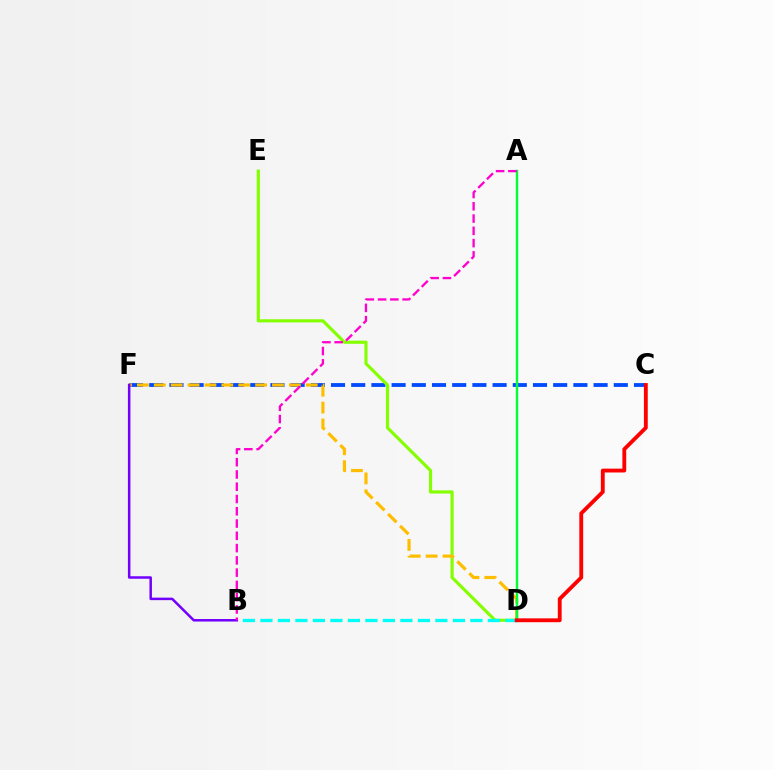{('C', 'F'): [{'color': '#004bff', 'line_style': 'dashed', 'thickness': 2.74}], ('D', 'E'): [{'color': '#84ff00', 'line_style': 'solid', 'thickness': 2.27}], ('D', 'F'): [{'color': '#ffbd00', 'line_style': 'dashed', 'thickness': 2.29}], ('A', 'D'): [{'color': '#00ff39', 'line_style': 'solid', 'thickness': 1.73}], ('B', 'F'): [{'color': '#7200ff', 'line_style': 'solid', 'thickness': 1.8}], ('B', 'D'): [{'color': '#00fff6', 'line_style': 'dashed', 'thickness': 2.38}], ('C', 'D'): [{'color': '#ff0000', 'line_style': 'solid', 'thickness': 2.77}], ('A', 'B'): [{'color': '#ff00cf', 'line_style': 'dashed', 'thickness': 1.67}]}